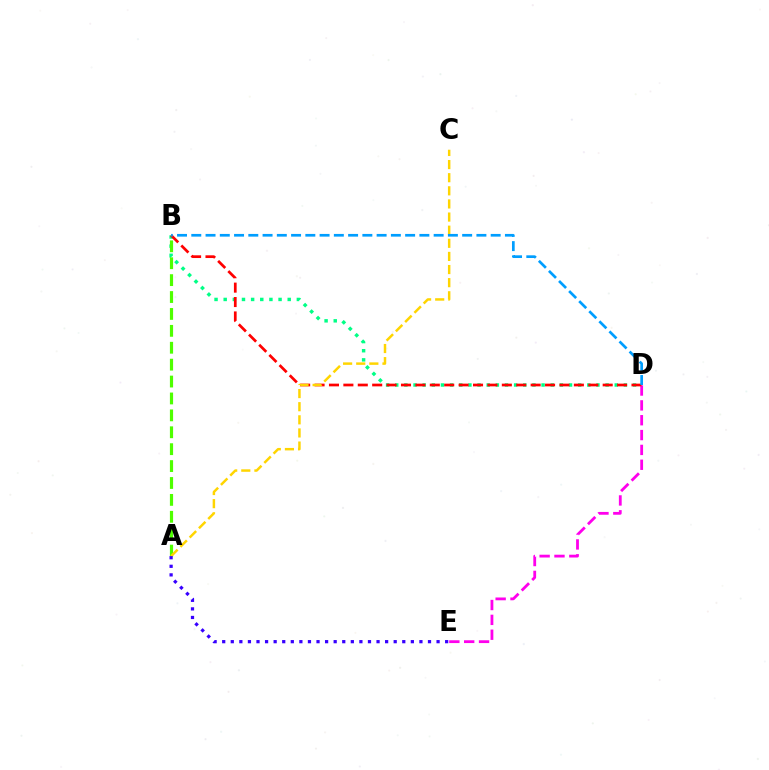{('D', 'E'): [{'color': '#ff00ed', 'line_style': 'dashed', 'thickness': 2.02}], ('B', 'D'): [{'color': '#00ff86', 'line_style': 'dotted', 'thickness': 2.49}, {'color': '#ff0000', 'line_style': 'dashed', 'thickness': 1.96}, {'color': '#009eff', 'line_style': 'dashed', 'thickness': 1.94}], ('A', 'B'): [{'color': '#4fff00', 'line_style': 'dashed', 'thickness': 2.3}], ('A', 'C'): [{'color': '#ffd500', 'line_style': 'dashed', 'thickness': 1.78}], ('A', 'E'): [{'color': '#3700ff', 'line_style': 'dotted', 'thickness': 2.33}]}